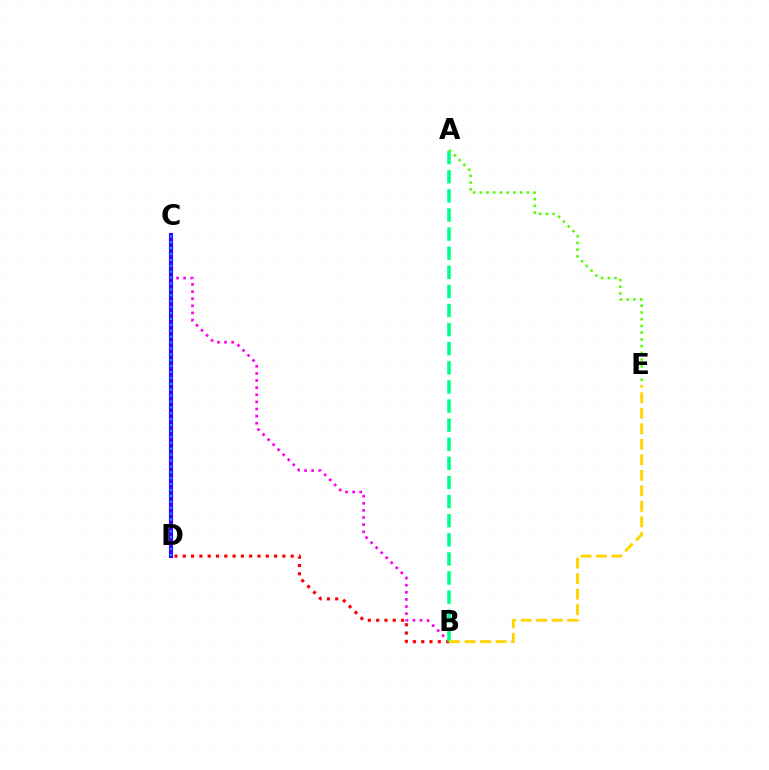{('B', 'C'): [{'color': '#ff00ed', 'line_style': 'dotted', 'thickness': 1.93}], ('B', 'D'): [{'color': '#ff0000', 'line_style': 'dotted', 'thickness': 2.26}], ('A', 'B'): [{'color': '#00ff86', 'line_style': 'dashed', 'thickness': 2.6}], ('C', 'D'): [{'color': '#3700ff', 'line_style': 'solid', 'thickness': 2.98}, {'color': '#009eff', 'line_style': 'dotted', 'thickness': 1.6}], ('B', 'E'): [{'color': '#ffd500', 'line_style': 'dashed', 'thickness': 2.11}], ('A', 'E'): [{'color': '#4fff00', 'line_style': 'dotted', 'thickness': 1.83}]}